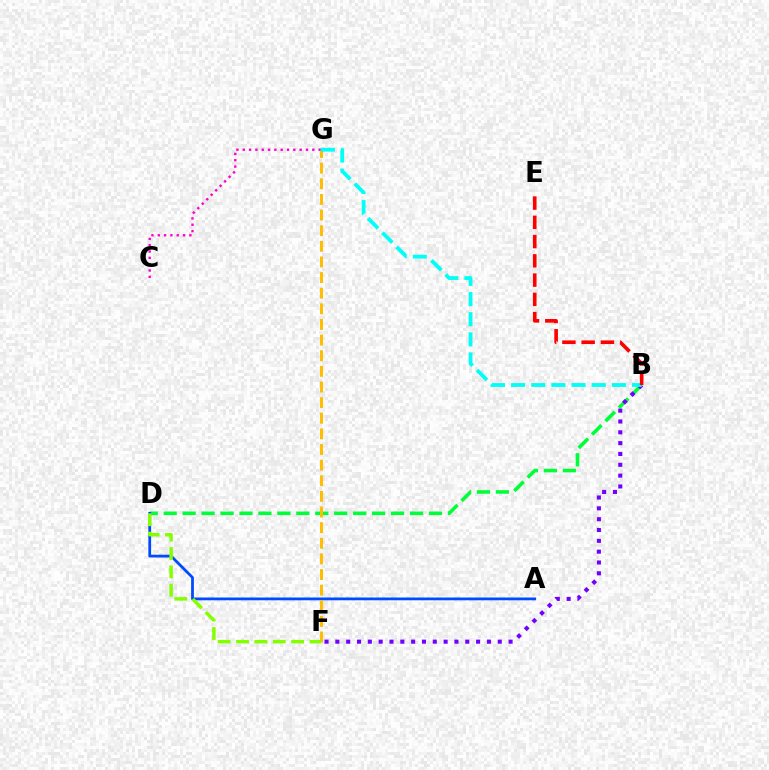{('B', 'D'): [{'color': '#00ff39', 'line_style': 'dashed', 'thickness': 2.57}], ('C', 'G'): [{'color': '#ff00cf', 'line_style': 'dotted', 'thickness': 1.72}], ('A', 'D'): [{'color': '#004bff', 'line_style': 'solid', 'thickness': 2.01}], ('F', 'G'): [{'color': '#ffbd00', 'line_style': 'dashed', 'thickness': 2.12}], ('D', 'F'): [{'color': '#84ff00', 'line_style': 'dashed', 'thickness': 2.5}], ('B', 'F'): [{'color': '#7200ff', 'line_style': 'dotted', 'thickness': 2.94}], ('B', 'G'): [{'color': '#00fff6', 'line_style': 'dashed', 'thickness': 2.74}], ('B', 'E'): [{'color': '#ff0000', 'line_style': 'dashed', 'thickness': 2.62}]}